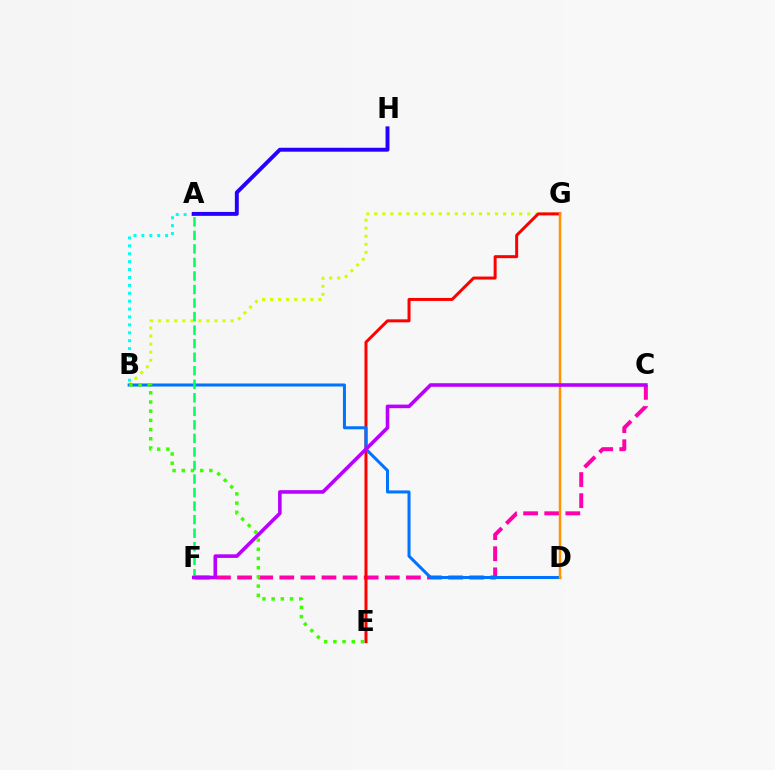{('C', 'F'): [{'color': '#ff00ac', 'line_style': 'dashed', 'thickness': 2.87}, {'color': '#b900ff', 'line_style': 'solid', 'thickness': 2.59}], ('B', 'G'): [{'color': '#d1ff00', 'line_style': 'dotted', 'thickness': 2.19}], ('A', 'B'): [{'color': '#00fff6', 'line_style': 'dotted', 'thickness': 2.15}], ('E', 'G'): [{'color': '#ff0000', 'line_style': 'solid', 'thickness': 2.16}], ('B', 'D'): [{'color': '#0074ff', 'line_style': 'solid', 'thickness': 2.18}], ('B', 'E'): [{'color': '#3dff00', 'line_style': 'dotted', 'thickness': 2.5}], ('A', 'F'): [{'color': '#00ff5c', 'line_style': 'dashed', 'thickness': 1.84}], ('A', 'H'): [{'color': '#2500ff', 'line_style': 'solid', 'thickness': 2.82}], ('D', 'G'): [{'color': '#ff9400', 'line_style': 'solid', 'thickness': 1.76}]}